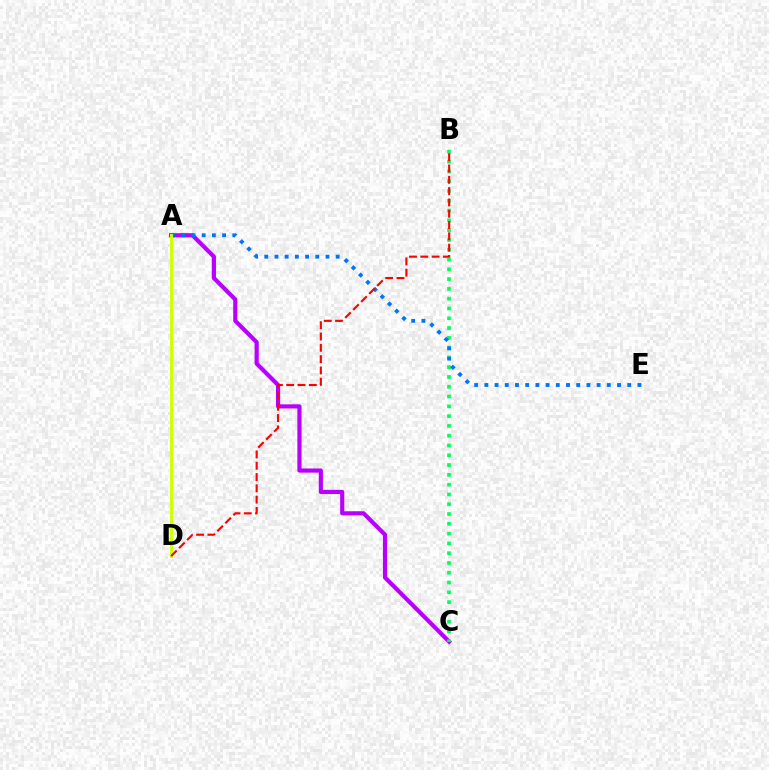{('A', 'C'): [{'color': '#b900ff', 'line_style': 'solid', 'thickness': 2.99}], ('B', 'C'): [{'color': '#00ff5c', 'line_style': 'dotted', 'thickness': 2.66}], ('A', 'E'): [{'color': '#0074ff', 'line_style': 'dotted', 'thickness': 2.77}], ('A', 'D'): [{'color': '#d1ff00', 'line_style': 'solid', 'thickness': 2.1}], ('B', 'D'): [{'color': '#ff0000', 'line_style': 'dashed', 'thickness': 1.54}]}